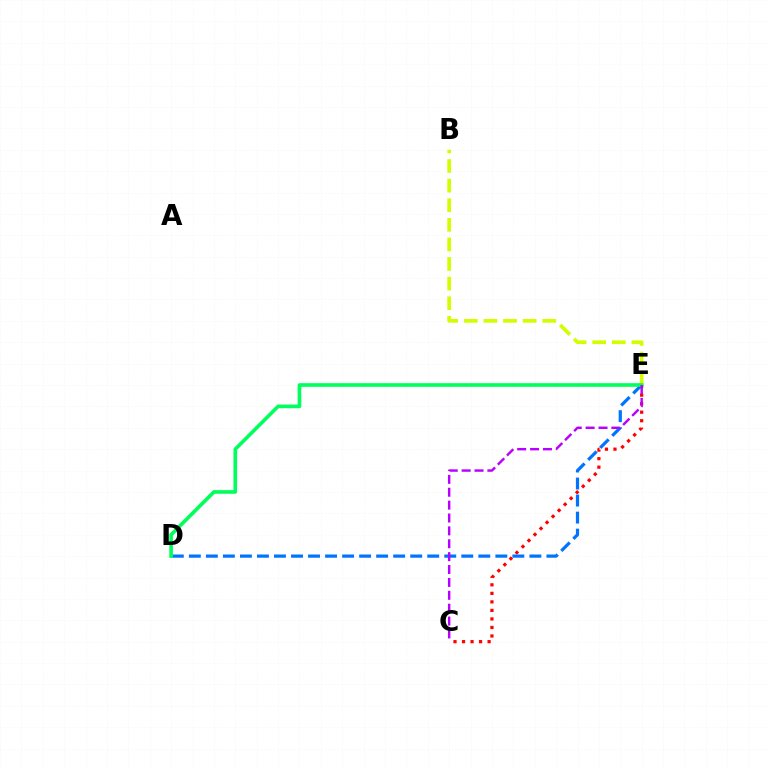{('B', 'E'): [{'color': '#d1ff00', 'line_style': 'dashed', 'thickness': 2.66}], ('C', 'E'): [{'color': '#ff0000', 'line_style': 'dotted', 'thickness': 2.32}, {'color': '#b900ff', 'line_style': 'dashed', 'thickness': 1.75}], ('D', 'E'): [{'color': '#0074ff', 'line_style': 'dashed', 'thickness': 2.31}, {'color': '#00ff5c', 'line_style': 'solid', 'thickness': 2.62}]}